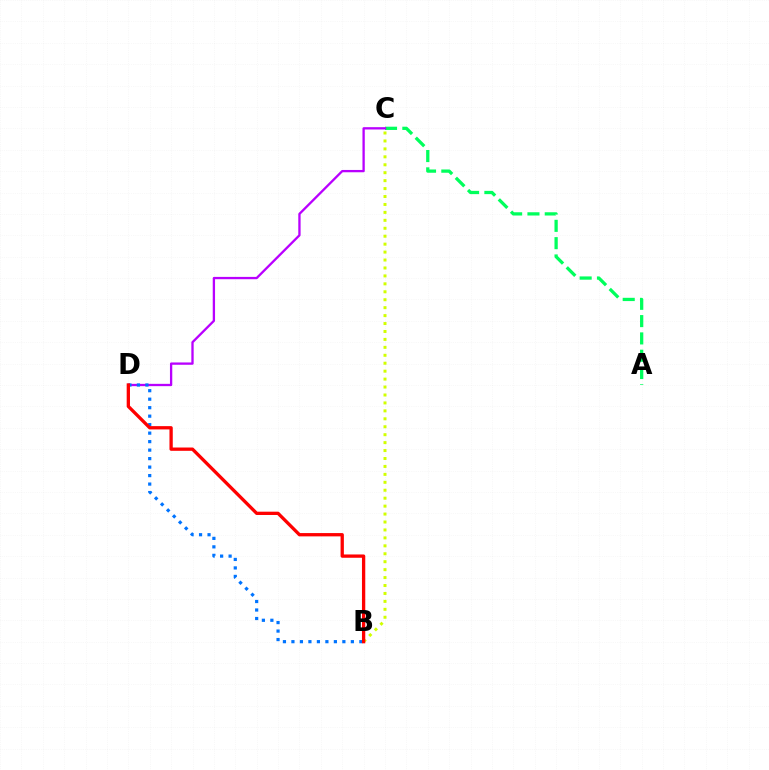{('A', 'C'): [{'color': '#00ff5c', 'line_style': 'dashed', 'thickness': 2.35}], ('B', 'C'): [{'color': '#d1ff00', 'line_style': 'dotted', 'thickness': 2.16}], ('C', 'D'): [{'color': '#b900ff', 'line_style': 'solid', 'thickness': 1.66}], ('B', 'D'): [{'color': '#0074ff', 'line_style': 'dotted', 'thickness': 2.31}, {'color': '#ff0000', 'line_style': 'solid', 'thickness': 2.38}]}